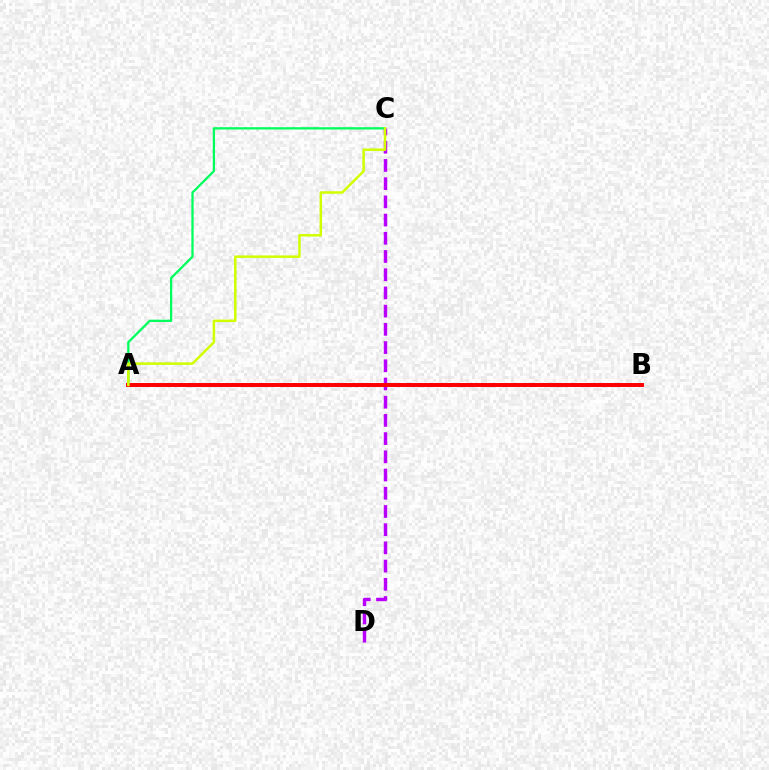{('A', 'C'): [{'color': '#00ff5c', 'line_style': 'solid', 'thickness': 1.64}, {'color': '#d1ff00', 'line_style': 'solid', 'thickness': 1.8}], ('C', 'D'): [{'color': '#b900ff', 'line_style': 'dashed', 'thickness': 2.47}], ('A', 'B'): [{'color': '#0074ff', 'line_style': 'dotted', 'thickness': 2.85}, {'color': '#ff0000', 'line_style': 'solid', 'thickness': 2.84}]}